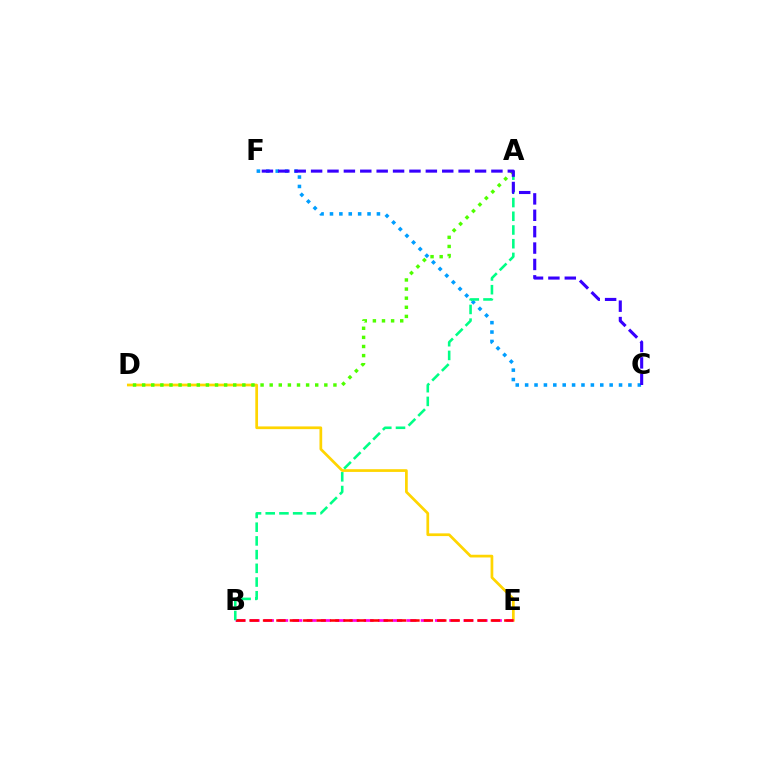{('D', 'E'): [{'color': '#ffd500', 'line_style': 'solid', 'thickness': 1.96}], ('C', 'F'): [{'color': '#009eff', 'line_style': 'dotted', 'thickness': 2.55}, {'color': '#3700ff', 'line_style': 'dashed', 'thickness': 2.23}], ('B', 'E'): [{'color': '#ff00ed', 'line_style': 'dashed', 'thickness': 1.94}, {'color': '#ff0000', 'line_style': 'dashed', 'thickness': 1.82}], ('A', 'B'): [{'color': '#00ff86', 'line_style': 'dashed', 'thickness': 1.86}], ('A', 'D'): [{'color': '#4fff00', 'line_style': 'dotted', 'thickness': 2.47}]}